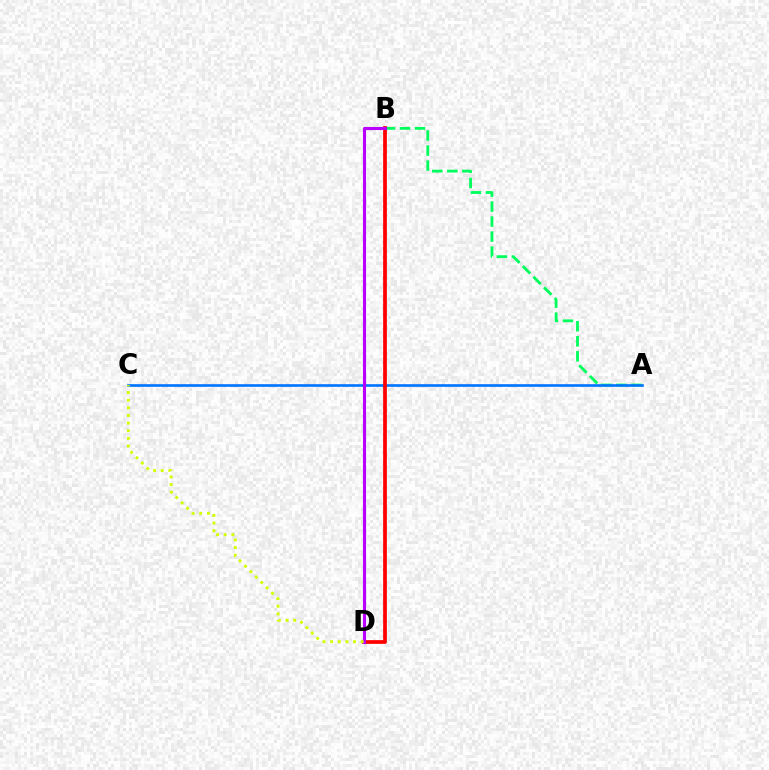{('A', 'B'): [{'color': '#00ff5c', 'line_style': 'dashed', 'thickness': 2.04}], ('A', 'C'): [{'color': '#0074ff', 'line_style': 'solid', 'thickness': 1.9}], ('B', 'D'): [{'color': '#ff0000', 'line_style': 'solid', 'thickness': 2.69}, {'color': '#b900ff', 'line_style': 'solid', 'thickness': 2.23}], ('C', 'D'): [{'color': '#d1ff00', 'line_style': 'dotted', 'thickness': 2.08}]}